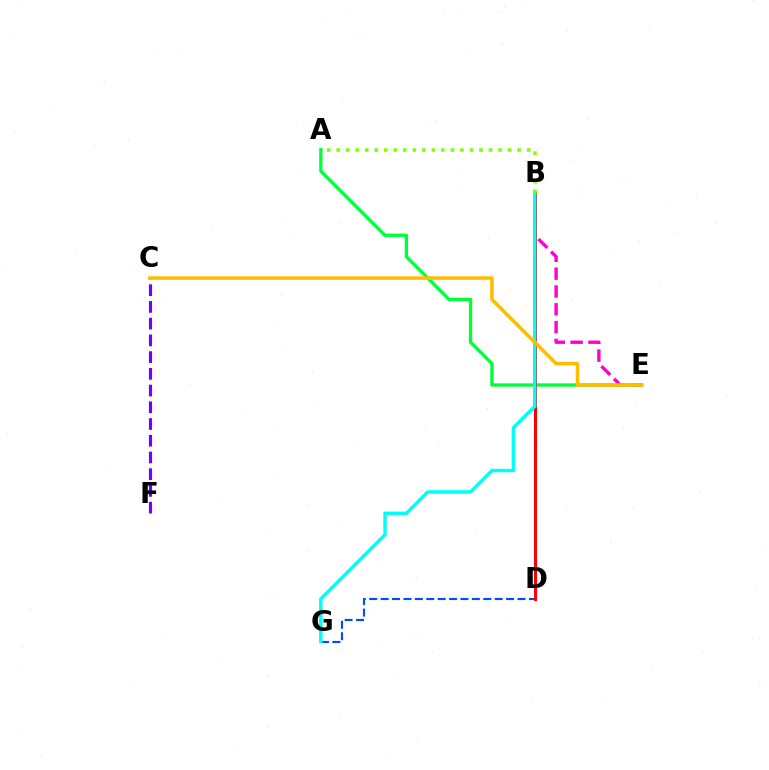{('B', 'E'): [{'color': '#ff00cf', 'line_style': 'dashed', 'thickness': 2.42}], ('C', 'F'): [{'color': '#7200ff', 'line_style': 'dashed', 'thickness': 2.27}], ('A', 'E'): [{'color': '#00ff39', 'line_style': 'solid', 'thickness': 2.38}], ('D', 'G'): [{'color': '#004bff', 'line_style': 'dashed', 'thickness': 1.55}], ('B', 'D'): [{'color': '#ff0000', 'line_style': 'solid', 'thickness': 2.19}], ('B', 'G'): [{'color': '#00fff6', 'line_style': 'solid', 'thickness': 2.48}], ('C', 'E'): [{'color': '#ffbd00', 'line_style': 'solid', 'thickness': 2.56}], ('A', 'B'): [{'color': '#84ff00', 'line_style': 'dotted', 'thickness': 2.59}]}